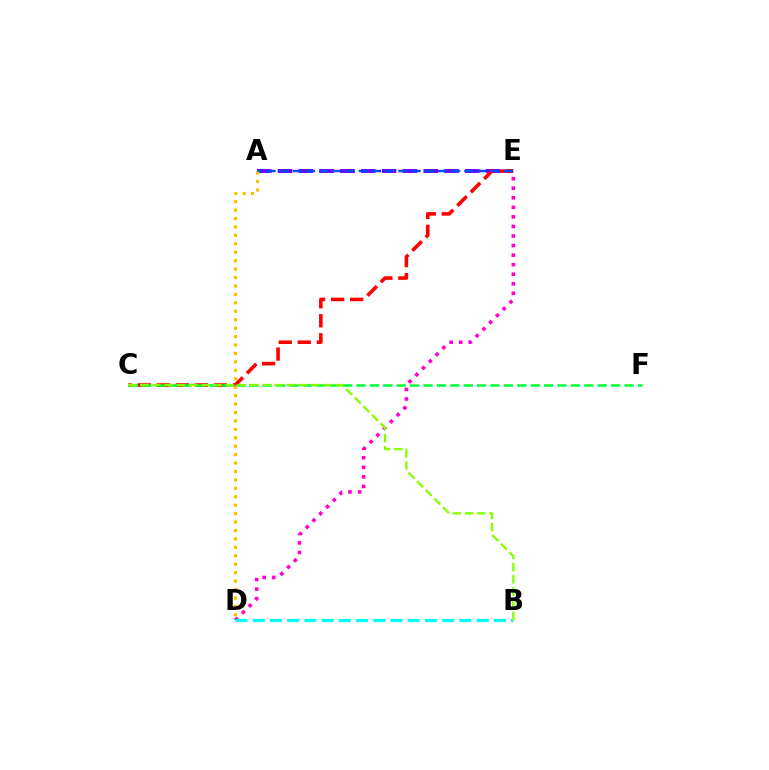{('A', 'E'): [{'color': '#7200ff', 'line_style': 'dashed', 'thickness': 2.83}, {'color': '#004bff', 'line_style': 'dashed', 'thickness': 1.79}], ('C', 'E'): [{'color': '#ff0000', 'line_style': 'dashed', 'thickness': 2.58}], ('D', 'E'): [{'color': '#ff00cf', 'line_style': 'dotted', 'thickness': 2.6}], ('C', 'F'): [{'color': '#00ff39', 'line_style': 'dashed', 'thickness': 1.82}], ('A', 'D'): [{'color': '#ffbd00', 'line_style': 'dotted', 'thickness': 2.29}], ('B', 'D'): [{'color': '#00fff6', 'line_style': 'dashed', 'thickness': 2.34}], ('B', 'C'): [{'color': '#84ff00', 'line_style': 'dashed', 'thickness': 1.66}]}